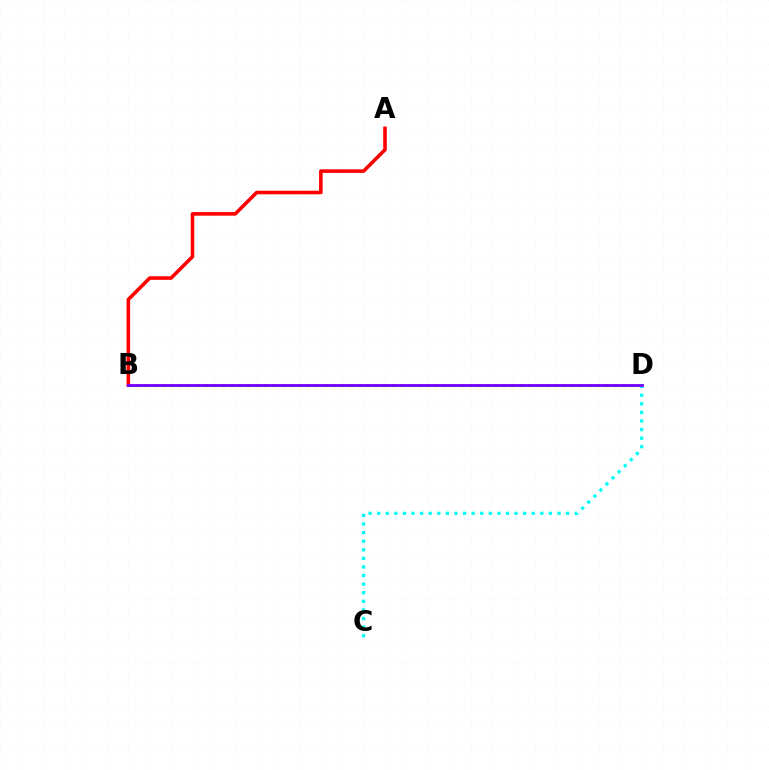{('B', 'D'): [{'color': '#84ff00', 'line_style': 'dotted', 'thickness': 2.32}, {'color': '#7200ff', 'line_style': 'solid', 'thickness': 2.03}], ('A', 'B'): [{'color': '#ff0000', 'line_style': 'solid', 'thickness': 2.57}], ('C', 'D'): [{'color': '#00fff6', 'line_style': 'dotted', 'thickness': 2.33}]}